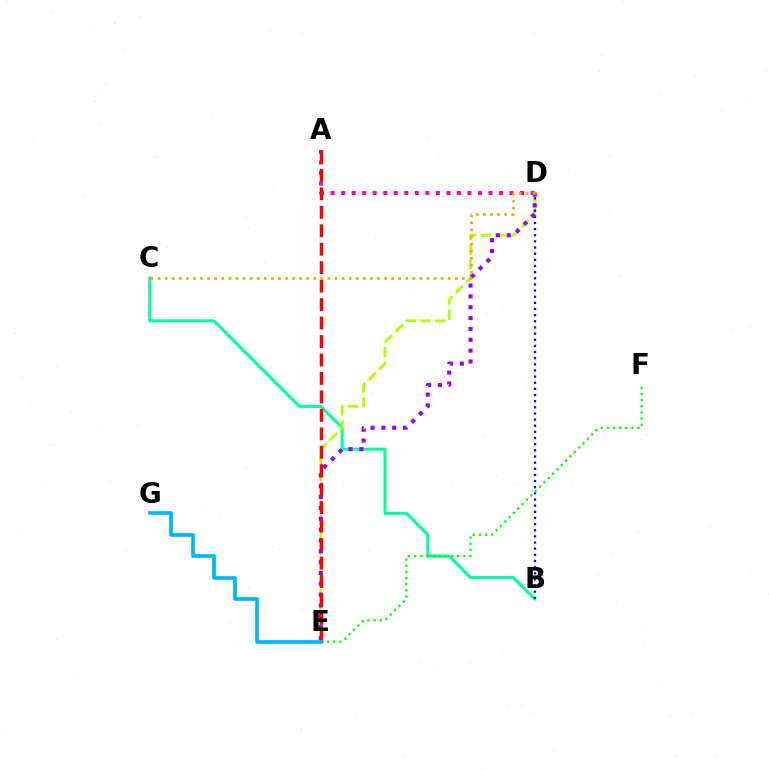{('B', 'C'): [{'color': '#00ff9d', 'line_style': 'solid', 'thickness': 2.17}], ('D', 'E'): [{'color': '#b3ff00', 'line_style': 'dashed', 'thickness': 2.01}, {'color': '#9b00ff', 'line_style': 'dotted', 'thickness': 2.95}], ('B', 'D'): [{'color': '#0010ff', 'line_style': 'dotted', 'thickness': 1.67}], ('E', 'F'): [{'color': '#08ff00', 'line_style': 'dotted', 'thickness': 1.67}], ('A', 'D'): [{'color': '#ff00bd', 'line_style': 'dotted', 'thickness': 2.86}], ('C', 'D'): [{'color': '#ffa500', 'line_style': 'dotted', 'thickness': 1.92}], ('A', 'E'): [{'color': '#ff0000', 'line_style': 'dashed', 'thickness': 2.51}], ('E', 'G'): [{'color': '#00b5ff', 'line_style': 'solid', 'thickness': 2.64}]}